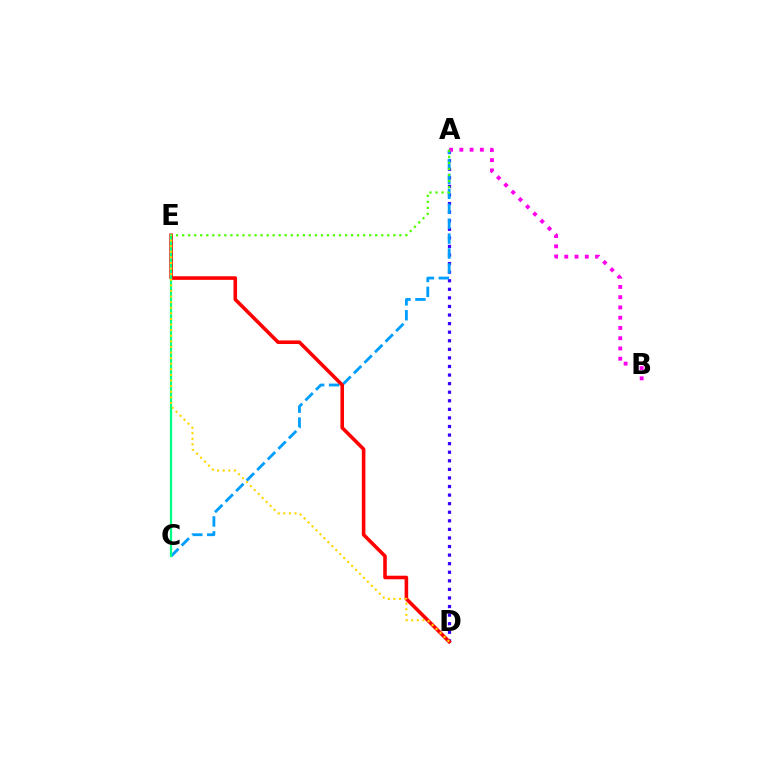{('A', 'D'): [{'color': '#3700ff', 'line_style': 'dotted', 'thickness': 2.33}], ('A', 'C'): [{'color': '#009eff', 'line_style': 'dashed', 'thickness': 2.03}], ('D', 'E'): [{'color': '#ff0000', 'line_style': 'solid', 'thickness': 2.58}, {'color': '#ffd500', 'line_style': 'dotted', 'thickness': 1.52}], ('A', 'B'): [{'color': '#ff00ed', 'line_style': 'dotted', 'thickness': 2.79}], ('C', 'E'): [{'color': '#00ff86', 'line_style': 'solid', 'thickness': 1.61}], ('A', 'E'): [{'color': '#4fff00', 'line_style': 'dotted', 'thickness': 1.64}]}